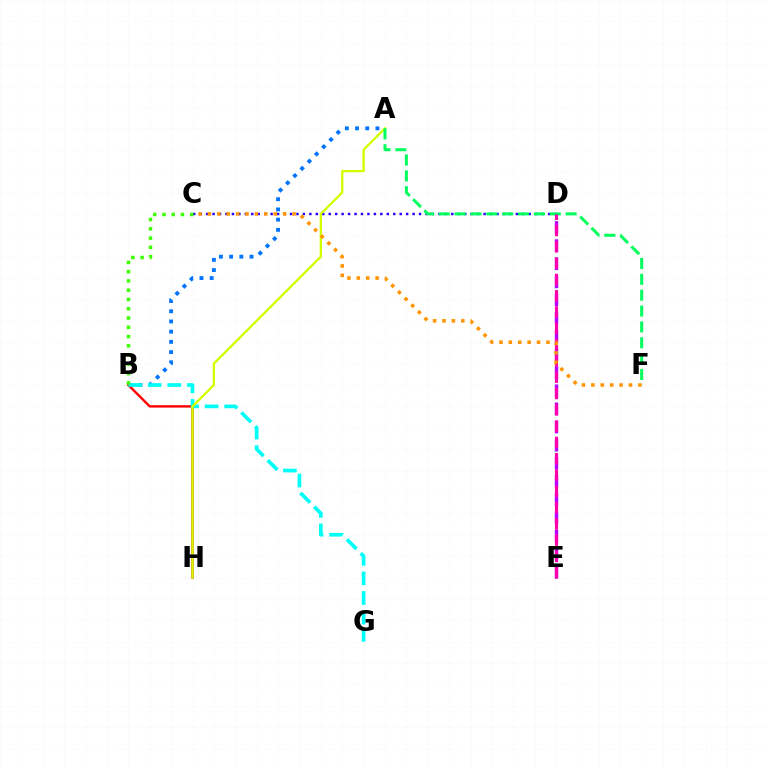{('A', 'B'): [{'color': '#0074ff', 'line_style': 'dotted', 'thickness': 2.77}], ('C', 'D'): [{'color': '#2500ff', 'line_style': 'dotted', 'thickness': 1.75}], ('B', 'H'): [{'color': '#ff0000', 'line_style': 'solid', 'thickness': 1.73}], ('B', 'G'): [{'color': '#00fff6', 'line_style': 'dashed', 'thickness': 2.66}], ('A', 'H'): [{'color': '#d1ff00', 'line_style': 'solid', 'thickness': 1.68}], ('D', 'E'): [{'color': '#b900ff', 'line_style': 'dashed', 'thickness': 2.46}, {'color': '#ff00ac', 'line_style': 'dashed', 'thickness': 2.21}], ('A', 'F'): [{'color': '#00ff5c', 'line_style': 'dashed', 'thickness': 2.15}], ('C', 'F'): [{'color': '#ff9400', 'line_style': 'dotted', 'thickness': 2.55}], ('B', 'C'): [{'color': '#3dff00', 'line_style': 'dotted', 'thickness': 2.52}]}